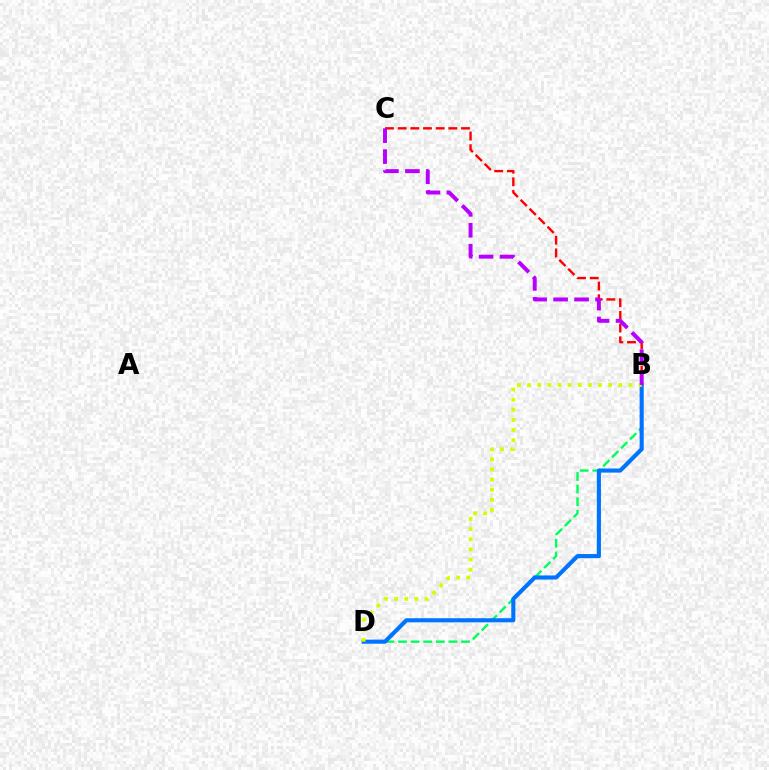{('B', 'D'): [{'color': '#00ff5c', 'line_style': 'dashed', 'thickness': 1.71}, {'color': '#0074ff', 'line_style': 'solid', 'thickness': 2.96}, {'color': '#d1ff00', 'line_style': 'dotted', 'thickness': 2.75}], ('B', 'C'): [{'color': '#ff0000', 'line_style': 'dashed', 'thickness': 1.72}, {'color': '#b900ff', 'line_style': 'dashed', 'thickness': 2.85}]}